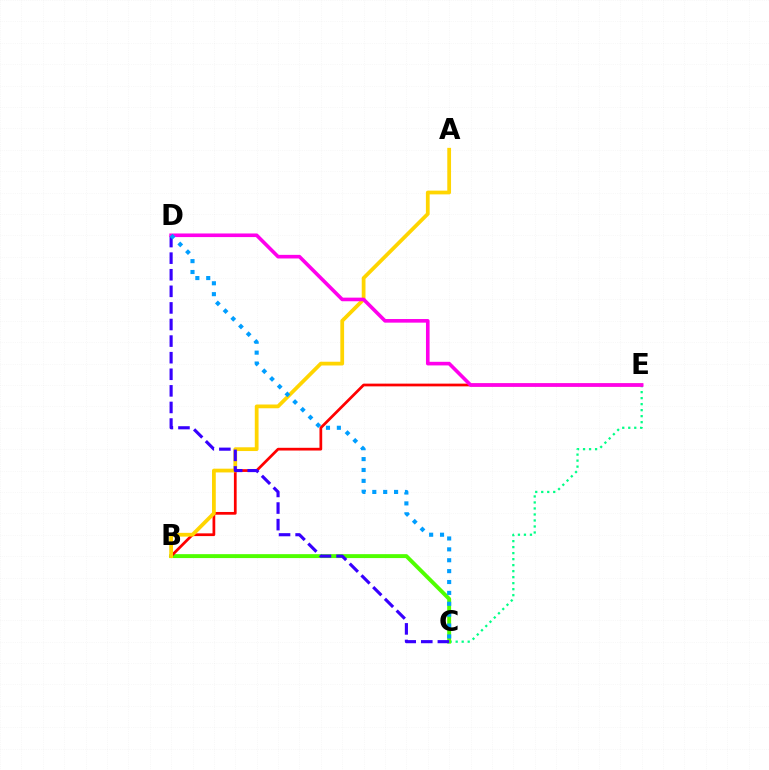{('C', 'E'): [{'color': '#00ff86', 'line_style': 'dotted', 'thickness': 1.63}], ('B', 'C'): [{'color': '#4fff00', 'line_style': 'solid', 'thickness': 2.82}], ('B', 'E'): [{'color': '#ff0000', 'line_style': 'solid', 'thickness': 1.97}], ('A', 'B'): [{'color': '#ffd500', 'line_style': 'solid', 'thickness': 2.71}], ('C', 'D'): [{'color': '#3700ff', 'line_style': 'dashed', 'thickness': 2.25}, {'color': '#009eff', 'line_style': 'dotted', 'thickness': 2.96}], ('D', 'E'): [{'color': '#ff00ed', 'line_style': 'solid', 'thickness': 2.6}]}